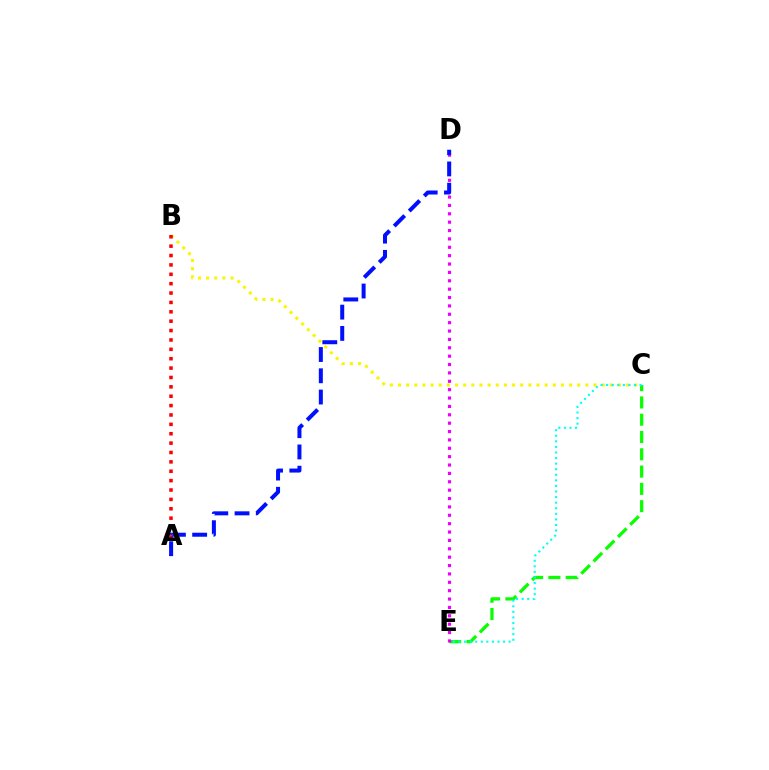{('B', 'C'): [{'color': '#fcf500', 'line_style': 'dotted', 'thickness': 2.21}], ('C', 'E'): [{'color': '#08ff00', 'line_style': 'dashed', 'thickness': 2.35}, {'color': '#00fff6', 'line_style': 'dotted', 'thickness': 1.52}], ('A', 'B'): [{'color': '#ff0000', 'line_style': 'dotted', 'thickness': 2.55}], ('D', 'E'): [{'color': '#ee00ff', 'line_style': 'dotted', 'thickness': 2.28}], ('A', 'D'): [{'color': '#0010ff', 'line_style': 'dashed', 'thickness': 2.89}]}